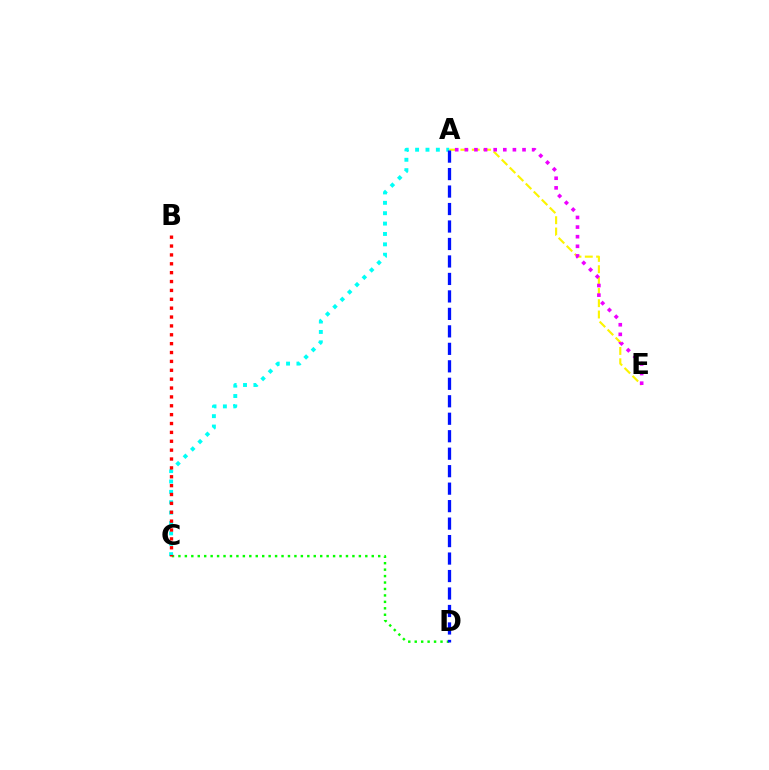{('C', 'D'): [{'color': '#08ff00', 'line_style': 'dotted', 'thickness': 1.75}], ('A', 'E'): [{'color': '#fcf500', 'line_style': 'dashed', 'thickness': 1.54}, {'color': '#ee00ff', 'line_style': 'dotted', 'thickness': 2.61}], ('A', 'C'): [{'color': '#00fff6', 'line_style': 'dotted', 'thickness': 2.82}], ('B', 'C'): [{'color': '#ff0000', 'line_style': 'dotted', 'thickness': 2.41}], ('A', 'D'): [{'color': '#0010ff', 'line_style': 'dashed', 'thickness': 2.37}]}